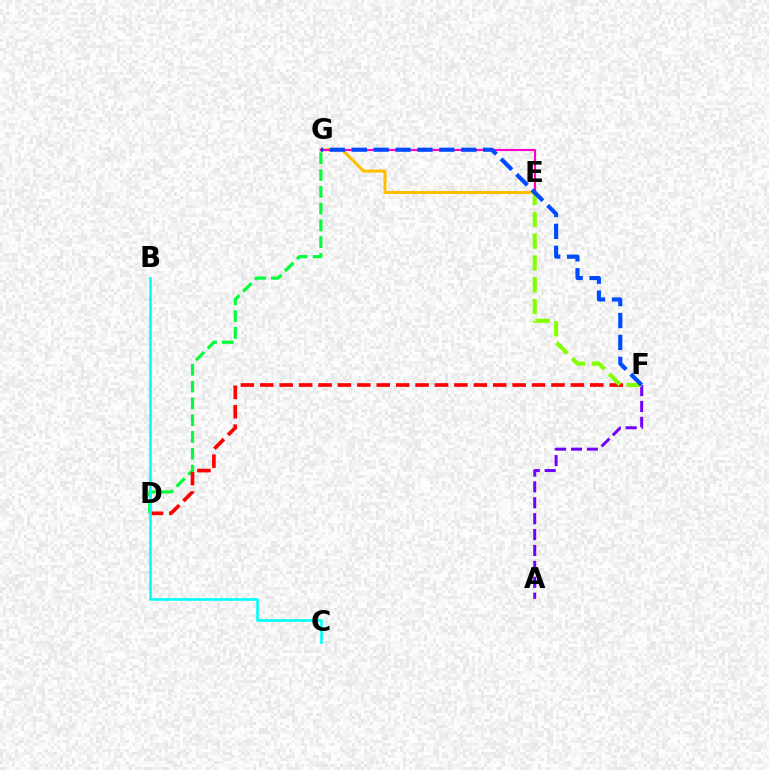{('E', 'G'): [{'color': '#ffbd00', 'line_style': 'solid', 'thickness': 2.17}, {'color': '#ff00cf', 'line_style': 'solid', 'thickness': 1.52}], ('D', 'G'): [{'color': '#00ff39', 'line_style': 'dashed', 'thickness': 2.28}], ('A', 'F'): [{'color': '#7200ff', 'line_style': 'dashed', 'thickness': 2.16}], ('D', 'F'): [{'color': '#ff0000', 'line_style': 'dashed', 'thickness': 2.64}], ('B', 'C'): [{'color': '#00fff6', 'line_style': 'solid', 'thickness': 1.88}], ('E', 'F'): [{'color': '#84ff00', 'line_style': 'dashed', 'thickness': 2.96}], ('F', 'G'): [{'color': '#004bff', 'line_style': 'dashed', 'thickness': 2.98}]}